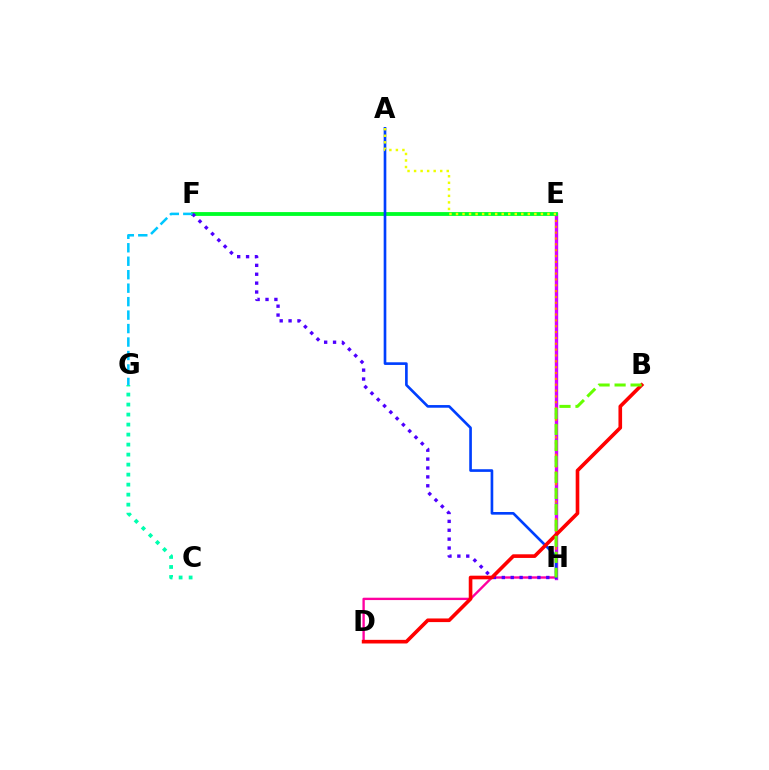{('E', 'H'): [{'color': '#d600ff', 'line_style': 'solid', 'thickness': 2.44}, {'color': '#ff8800', 'line_style': 'dotted', 'thickness': 1.59}], ('D', 'H'): [{'color': '#ff00a0', 'line_style': 'solid', 'thickness': 1.7}], ('E', 'F'): [{'color': '#00ff27', 'line_style': 'solid', 'thickness': 2.75}], ('C', 'G'): [{'color': '#00ffaf', 'line_style': 'dotted', 'thickness': 2.72}], ('A', 'H'): [{'color': '#003fff', 'line_style': 'solid', 'thickness': 1.91}], ('F', 'H'): [{'color': '#4f00ff', 'line_style': 'dotted', 'thickness': 2.42}], ('A', 'E'): [{'color': '#eeff00', 'line_style': 'dotted', 'thickness': 1.77}], ('B', 'D'): [{'color': '#ff0000', 'line_style': 'solid', 'thickness': 2.62}], ('B', 'H'): [{'color': '#66ff00', 'line_style': 'dashed', 'thickness': 2.17}], ('F', 'G'): [{'color': '#00c7ff', 'line_style': 'dashed', 'thickness': 1.83}]}